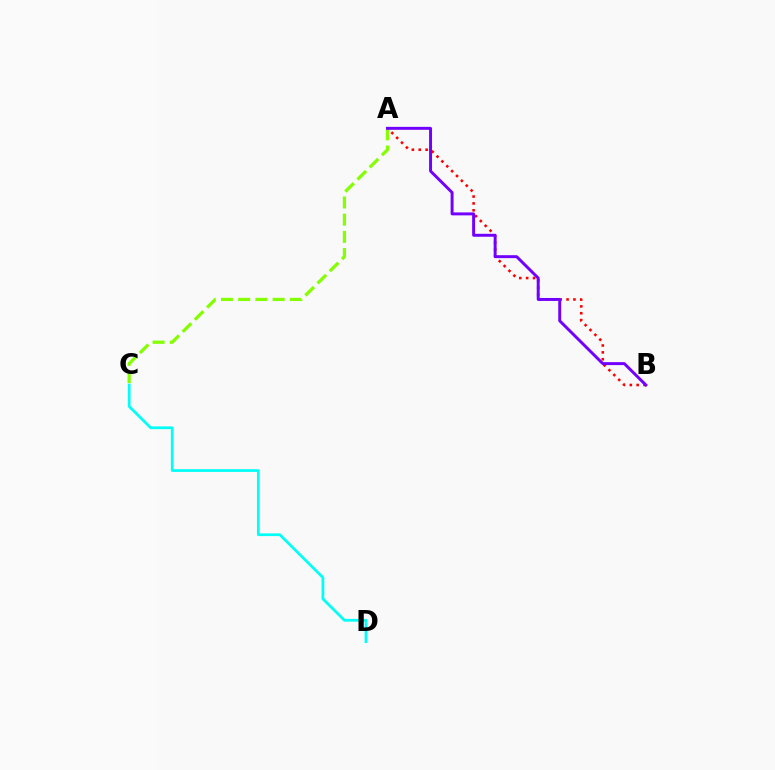{('C', 'D'): [{'color': '#00fff6', 'line_style': 'solid', 'thickness': 1.98}], ('A', 'B'): [{'color': '#ff0000', 'line_style': 'dotted', 'thickness': 1.87}, {'color': '#7200ff', 'line_style': 'solid', 'thickness': 2.12}], ('A', 'C'): [{'color': '#84ff00', 'line_style': 'dashed', 'thickness': 2.34}]}